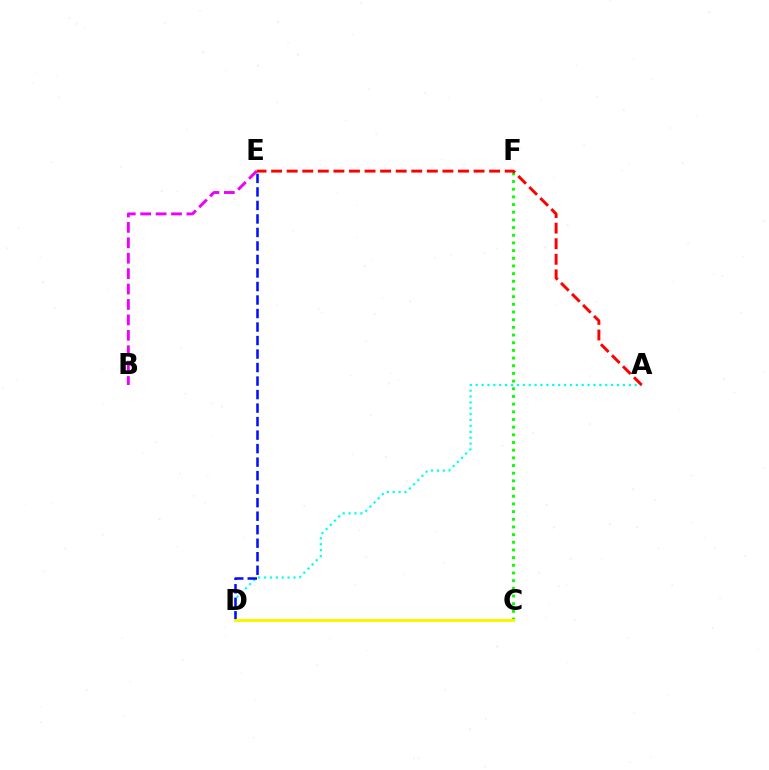{('C', 'F'): [{'color': '#08ff00', 'line_style': 'dotted', 'thickness': 2.09}], ('B', 'E'): [{'color': '#ee00ff', 'line_style': 'dashed', 'thickness': 2.09}], ('A', 'D'): [{'color': '#00fff6', 'line_style': 'dotted', 'thickness': 1.6}], ('D', 'E'): [{'color': '#0010ff', 'line_style': 'dashed', 'thickness': 1.84}], ('A', 'E'): [{'color': '#ff0000', 'line_style': 'dashed', 'thickness': 2.12}], ('C', 'D'): [{'color': '#fcf500', 'line_style': 'solid', 'thickness': 2.2}]}